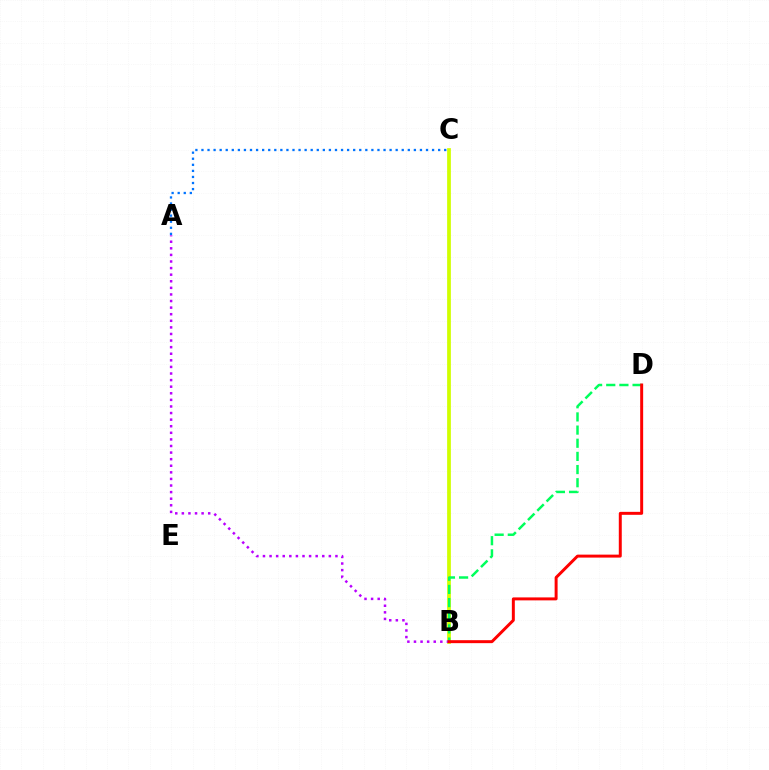{('B', 'C'): [{'color': '#d1ff00', 'line_style': 'solid', 'thickness': 2.69}], ('B', 'D'): [{'color': '#00ff5c', 'line_style': 'dashed', 'thickness': 1.79}, {'color': '#ff0000', 'line_style': 'solid', 'thickness': 2.14}], ('A', 'C'): [{'color': '#0074ff', 'line_style': 'dotted', 'thickness': 1.65}], ('A', 'B'): [{'color': '#b900ff', 'line_style': 'dotted', 'thickness': 1.79}]}